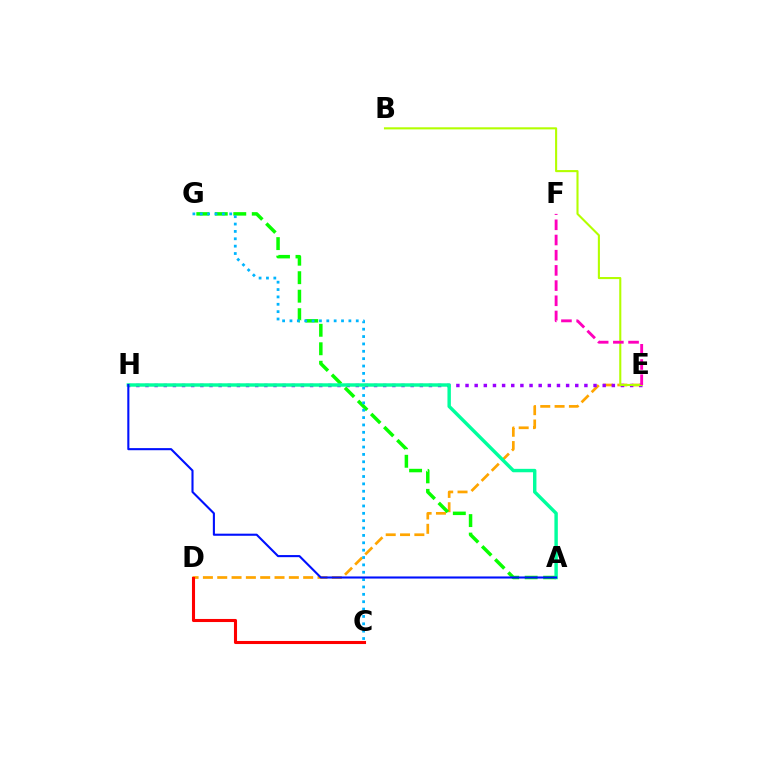{('D', 'E'): [{'color': '#ffa500', 'line_style': 'dashed', 'thickness': 1.95}], ('E', 'H'): [{'color': '#9b00ff', 'line_style': 'dotted', 'thickness': 2.48}], ('A', 'G'): [{'color': '#08ff00', 'line_style': 'dashed', 'thickness': 2.51}], ('B', 'E'): [{'color': '#b3ff00', 'line_style': 'solid', 'thickness': 1.51}], ('C', 'D'): [{'color': '#ff0000', 'line_style': 'solid', 'thickness': 2.22}], ('E', 'F'): [{'color': '#ff00bd', 'line_style': 'dashed', 'thickness': 2.06}], ('C', 'G'): [{'color': '#00b5ff', 'line_style': 'dotted', 'thickness': 2.0}], ('A', 'H'): [{'color': '#00ff9d', 'line_style': 'solid', 'thickness': 2.46}, {'color': '#0010ff', 'line_style': 'solid', 'thickness': 1.51}]}